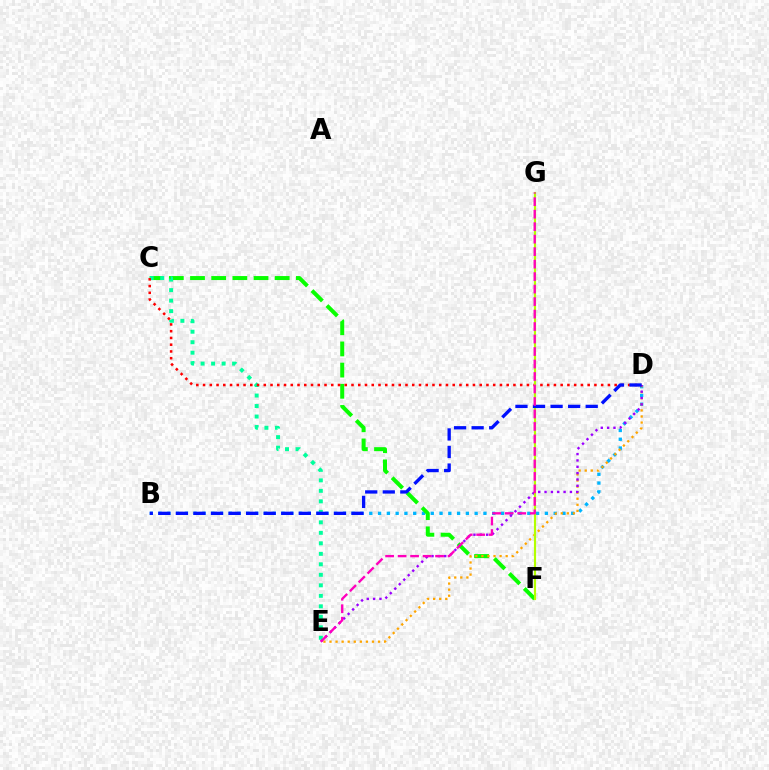{('B', 'D'): [{'color': '#00b5ff', 'line_style': 'dotted', 'thickness': 2.39}, {'color': '#0010ff', 'line_style': 'dashed', 'thickness': 2.39}], ('C', 'F'): [{'color': '#08ff00', 'line_style': 'dashed', 'thickness': 2.88}], ('C', 'E'): [{'color': '#00ff9d', 'line_style': 'dotted', 'thickness': 2.85}], ('C', 'D'): [{'color': '#ff0000', 'line_style': 'dotted', 'thickness': 1.83}], ('D', 'E'): [{'color': '#ffa500', 'line_style': 'dotted', 'thickness': 1.65}, {'color': '#9b00ff', 'line_style': 'dotted', 'thickness': 1.72}], ('F', 'G'): [{'color': '#b3ff00', 'line_style': 'solid', 'thickness': 1.55}], ('E', 'G'): [{'color': '#ff00bd', 'line_style': 'dashed', 'thickness': 1.7}]}